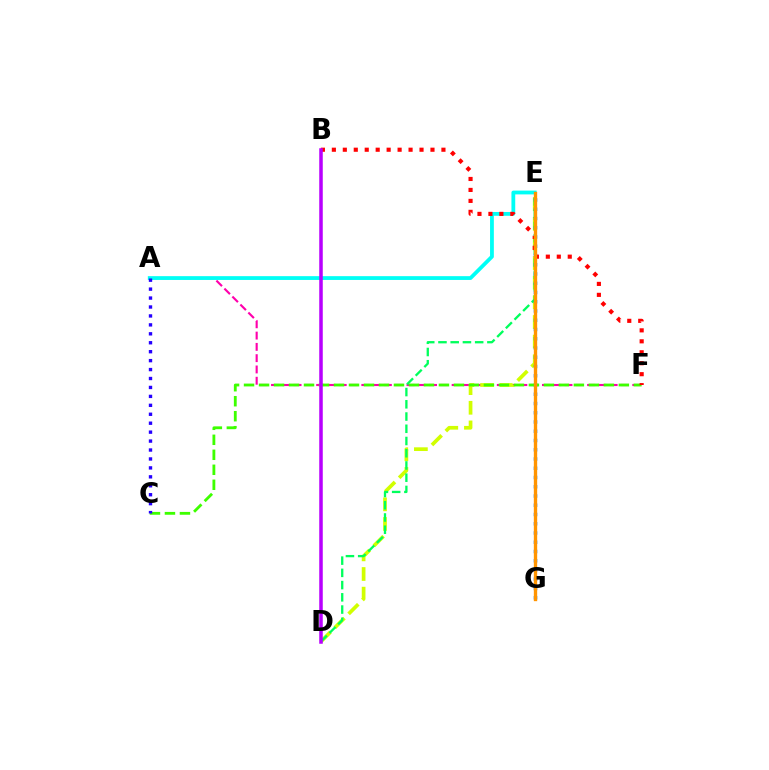{('A', 'F'): [{'color': '#ff00ac', 'line_style': 'dashed', 'thickness': 1.53}], ('D', 'E'): [{'color': '#d1ff00', 'line_style': 'dashed', 'thickness': 2.67}, {'color': '#00ff5c', 'line_style': 'dashed', 'thickness': 1.66}], ('E', 'G'): [{'color': '#0074ff', 'line_style': 'dotted', 'thickness': 2.51}, {'color': '#ff9400', 'line_style': 'solid', 'thickness': 2.41}], ('A', 'E'): [{'color': '#00fff6', 'line_style': 'solid', 'thickness': 2.73}], ('C', 'F'): [{'color': '#3dff00', 'line_style': 'dashed', 'thickness': 2.04}], ('B', 'F'): [{'color': '#ff0000', 'line_style': 'dotted', 'thickness': 2.98}], ('A', 'C'): [{'color': '#2500ff', 'line_style': 'dotted', 'thickness': 2.43}], ('B', 'D'): [{'color': '#b900ff', 'line_style': 'solid', 'thickness': 2.54}]}